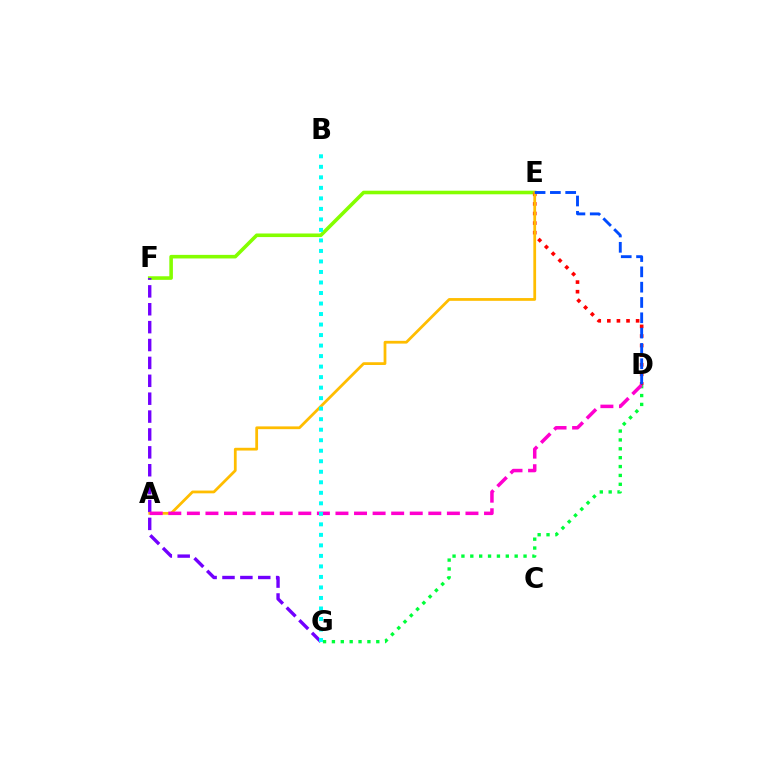{('E', 'F'): [{'color': '#84ff00', 'line_style': 'solid', 'thickness': 2.58}], ('F', 'G'): [{'color': '#7200ff', 'line_style': 'dashed', 'thickness': 2.43}], ('D', 'E'): [{'color': '#ff0000', 'line_style': 'dotted', 'thickness': 2.61}, {'color': '#004bff', 'line_style': 'dashed', 'thickness': 2.08}], ('D', 'G'): [{'color': '#00ff39', 'line_style': 'dotted', 'thickness': 2.41}], ('A', 'E'): [{'color': '#ffbd00', 'line_style': 'solid', 'thickness': 1.99}], ('A', 'D'): [{'color': '#ff00cf', 'line_style': 'dashed', 'thickness': 2.52}], ('B', 'G'): [{'color': '#00fff6', 'line_style': 'dotted', 'thickness': 2.86}]}